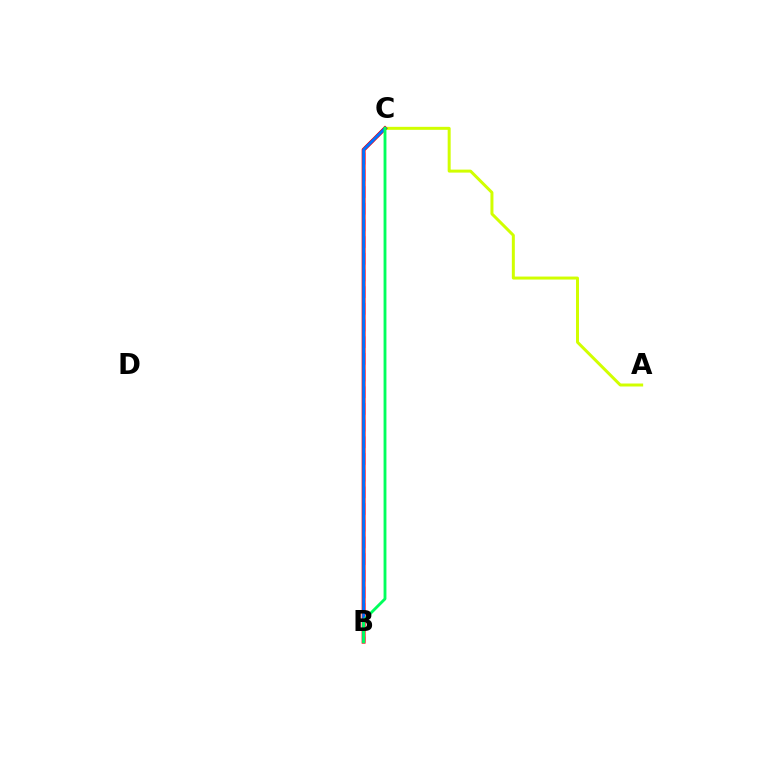{('A', 'C'): [{'color': '#d1ff00', 'line_style': 'solid', 'thickness': 2.15}], ('B', 'C'): [{'color': '#b900ff', 'line_style': 'dashed', 'thickness': 2.27}, {'color': '#ff0000', 'line_style': 'solid', 'thickness': 2.83}, {'color': '#0074ff', 'line_style': 'solid', 'thickness': 2.02}, {'color': '#00ff5c', 'line_style': 'solid', 'thickness': 2.06}]}